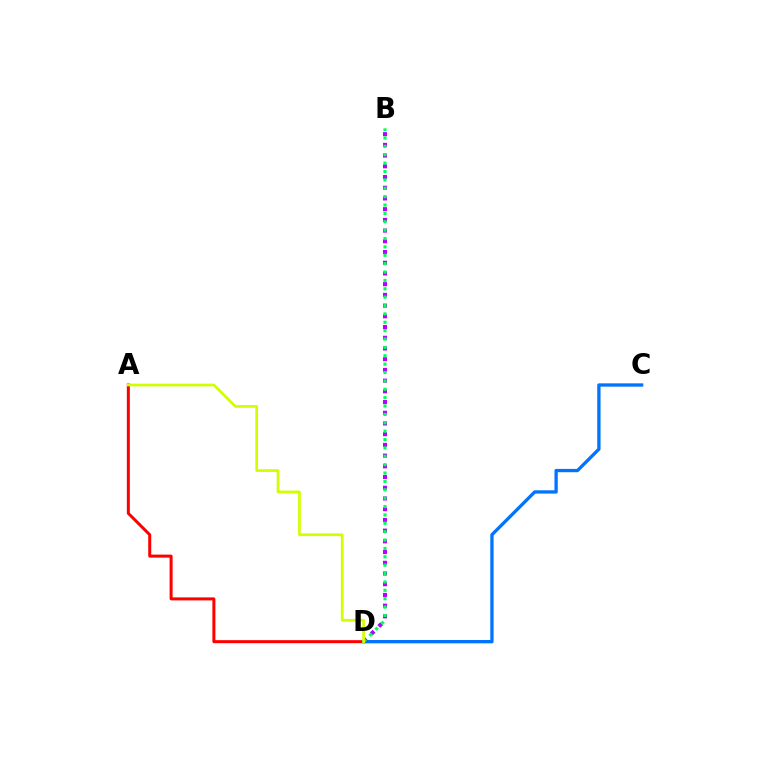{('A', 'D'): [{'color': '#ff0000', 'line_style': 'solid', 'thickness': 2.17}, {'color': '#d1ff00', 'line_style': 'solid', 'thickness': 1.97}], ('C', 'D'): [{'color': '#0074ff', 'line_style': 'solid', 'thickness': 2.38}], ('B', 'D'): [{'color': '#b900ff', 'line_style': 'dotted', 'thickness': 2.91}, {'color': '#00ff5c', 'line_style': 'dotted', 'thickness': 2.28}]}